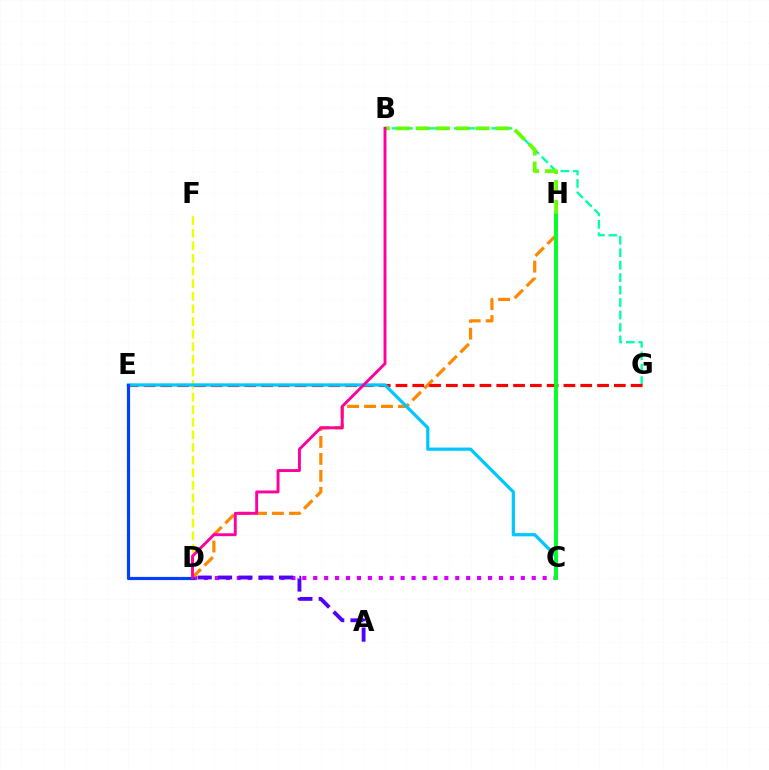{('C', 'D'): [{'color': '#d600ff', 'line_style': 'dotted', 'thickness': 2.97}], ('B', 'G'): [{'color': '#00ffaf', 'line_style': 'dashed', 'thickness': 1.69}], ('D', 'F'): [{'color': '#eeff00', 'line_style': 'dashed', 'thickness': 1.71}], ('D', 'H'): [{'color': '#ff8800', 'line_style': 'dashed', 'thickness': 2.3}], ('E', 'G'): [{'color': '#ff0000', 'line_style': 'dashed', 'thickness': 2.28}], ('C', 'E'): [{'color': '#00c7ff', 'line_style': 'solid', 'thickness': 2.33}], ('C', 'H'): [{'color': '#00ff27', 'line_style': 'solid', 'thickness': 2.79}], ('A', 'D'): [{'color': '#4f00ff', 'line_style': 'dashed', 'thickness': 2.76}], ('B', 'H'): [{'color': '#66ff00', 'line_style': 'dashed', 'thickness': 2.71}], ('D', 'E'): [{'color': '#003fff', 'line_style': 'solid', 'thickness': 2.28}], ('B', 'D'): [{'color': '#ff00a0', 'line_style': 'solid', 'thickness': 2.09}]}